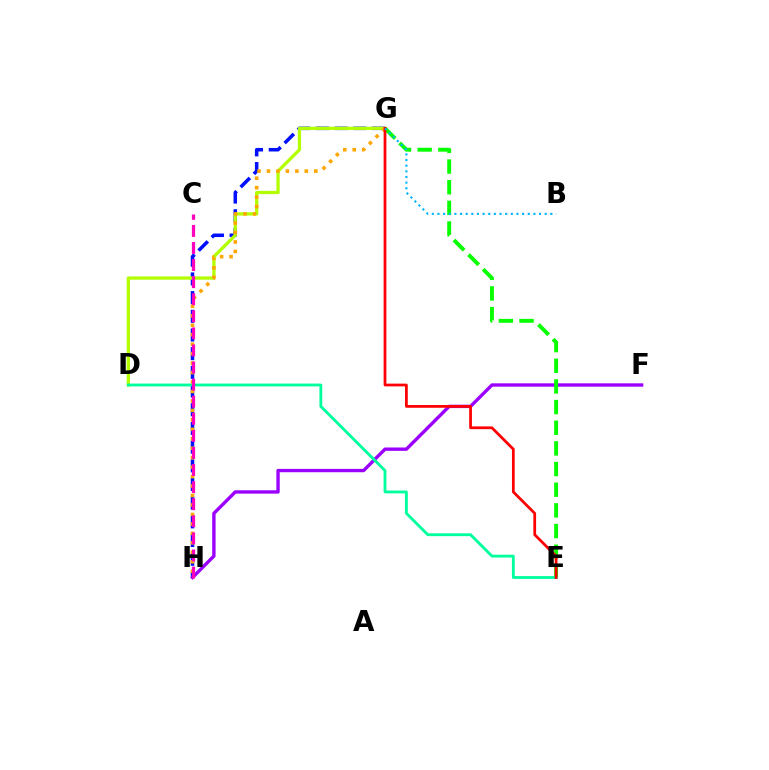{('G', 'H'): [{'color': '#0010ff', 'line_style': 'dashed', 'thickness': 2.54}, {'color': '#ffa500', 'line_style': 'dotted', 'thickness': 2.57}], ('D', 'G'): [{'color': '#b3ff00', 'line_style': 'solid', 'thickness': 2.36}], ('F', 'H'): [{'color': '#9b00ff', 'line_style': 'solid', 'thickness': 2.42}], ('E', 'G'): [{'color': '#08ff00', 'line_style': 'dashed', 'thickness': 2.81}, {'color': '#ff0000', 'line_style': 'solid', 'thickness': 1.98}], ('D', 'E'): [{'color': '#00ff9d', 'line_style': 'solid', 'thickness': 2.04}], ('C', 'H'): [{'color': '#ff00bd', 'line_style': 'dashed', 'thickness': 2.32}], ('B', 'G'): [{'color': '#00b5ff', 'line_style': 'dotted', 'thickness': 1.53}]}